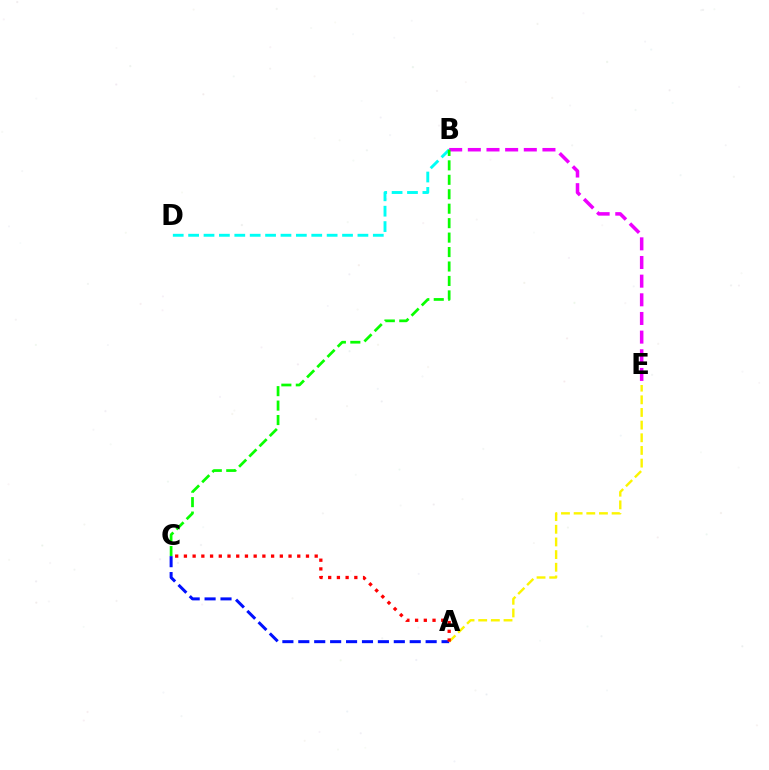{('B', 'D'): [{'color': '#00fff6', 'line_style': 'dashed', 'thickness': 2.09}], ('A', 'C'): [{'color': '#0010ff', 'line_style': 'dashed', 'thickness': 2.16}, {'color': '#ff0000', 'line_style': 'dotted', 'thickness': 2.37}], ('A', 'E'): [{'color': '#fcf500', 'line_style': 'dashed', 'thickness': 1.72}], ('B', 'E'): [{'color': '#ee00ff', 'line_style': 'dashed', 'thickness': 2.53}], ('B', 'C'): [{'color': '#08ff00', 'line_style': 'dashed', 'thickness': 1.96}]}